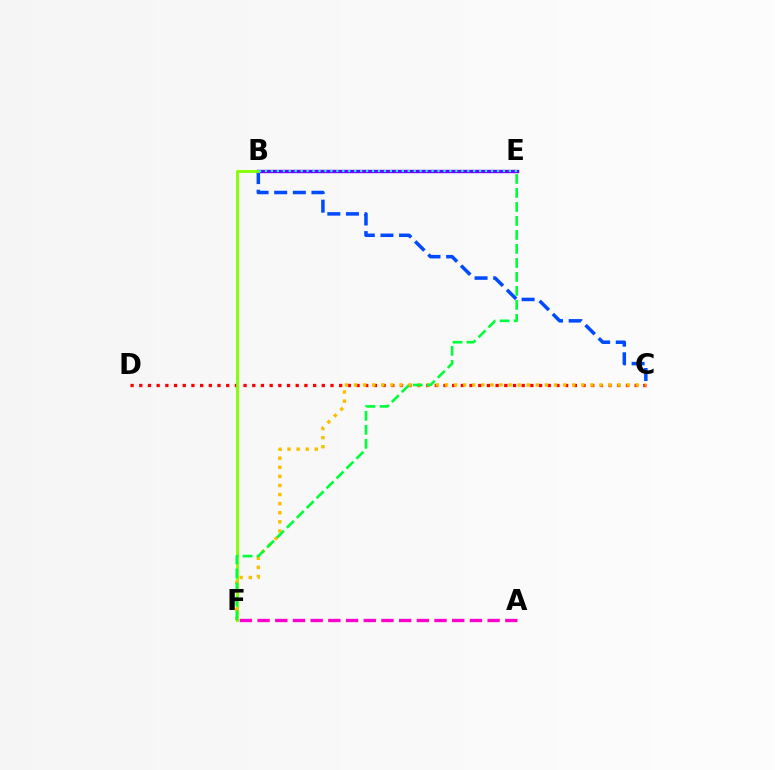{('B', 'E'): [{'color': '#7200ff', 'line_style': 'solid', 'thickness': 2.46}, {'color': '#00fff6', 'line_style': 'dotted', 'thickness': 1.62}], ('C', 'D'): [{'color': '#ff0000', 'line_style': 'dotted', 'thickness': 2.36}], ('B', 'C'): [{'color': '#004bff', 'line_style': 'dashed', 'thickness': 2.53}], ('B', 'F'): [{'color': '#84ff00', 'line_style': 'solid', 'thickness': 2.08}], ('C', 'F'): [{'color': '#ffbd00', 'line_style': 'dotted', 'thickness': 2.47}], ('A', 'F'): [{'color': '#ff00cf', 'line_style': 'dashed', 'thickness': 2.4}], ('E', 'F'): [{'color': '#00ff39', 'line_style': 'dashed', 'thickness': 1.9}]}